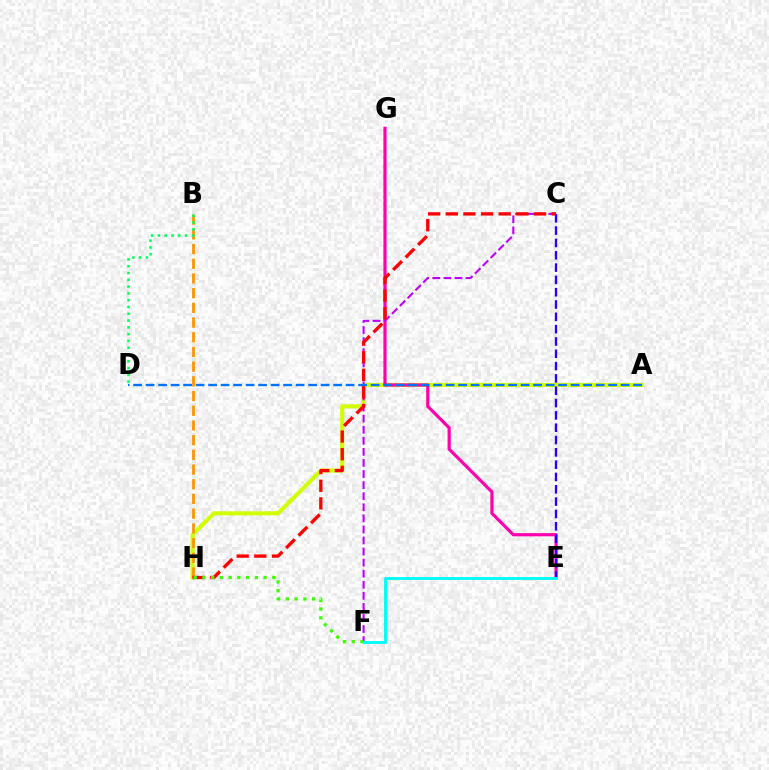{('A', 'H'): [{'color': '#d1ff00', 'line_style': 'solid', 'thickness': 2.94}], ('E', 'G'): [{'color': '#ff00ac', 'line_style': 'solid', 'thickness': 2.3}], ('C', 'F'): [{'color': '#b900ff', 'line_style': 'dashed', 'thickness': 1.5}], ('B', 'H'): [{'color': '#ff9400', 'line_style': 'dashed', 'thickness': 2.0}], ('A', 'D'): [{'color': '#0074ff', 'line_style': 'dashed', 'thickness': 1.7}], ('C', 'E'): [{'color': '#2500ff', 'line_style': 'dashed', 'thickness': 1.67}], ('B', 'D'): [{'color': '#00ff5c', 'line_style': 'dotted', 'thickness': 1.84}], ('C', 'H'): [{'color': '#ff0000', 'line_style': 'dashed', 'thickness': 2.4}], ('F', 'H'): [{'color': '#3dff00', 'line_style': 'dotted', 'thickness': 2.37}], ('E', 'F'): [{'color': '#00fff6', 'line_style': 'solid', 'thickness': 2.1}]}